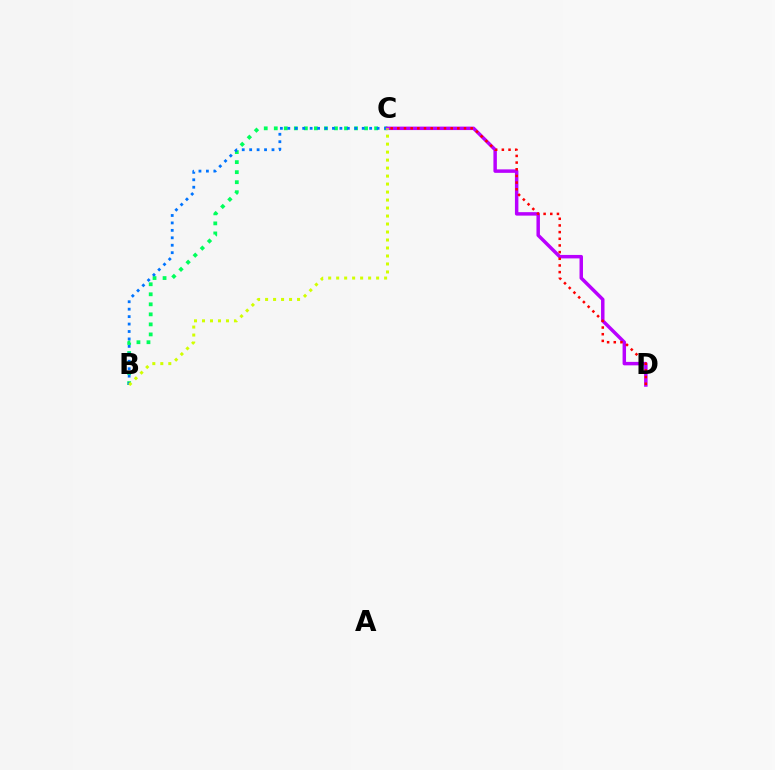{('B', 'C'): [{'color': '#00ff5c', 'line_style': 'dotted', 'thickness': 2.73}, {'color': '#0074ff', 'line_style': 'dotted', 'thickness': 2.02}, {'color': '#d1ff00', 'line_style': 'dotted', 'thickness': 2.17}], ('C', 'D'): [{'color': '#b900ff', 'line_style': 'solid', 'thickness': 2.49}, {'color': '#ff0000', 'line_style': 'dotted', 'thickness': 1.81}]}